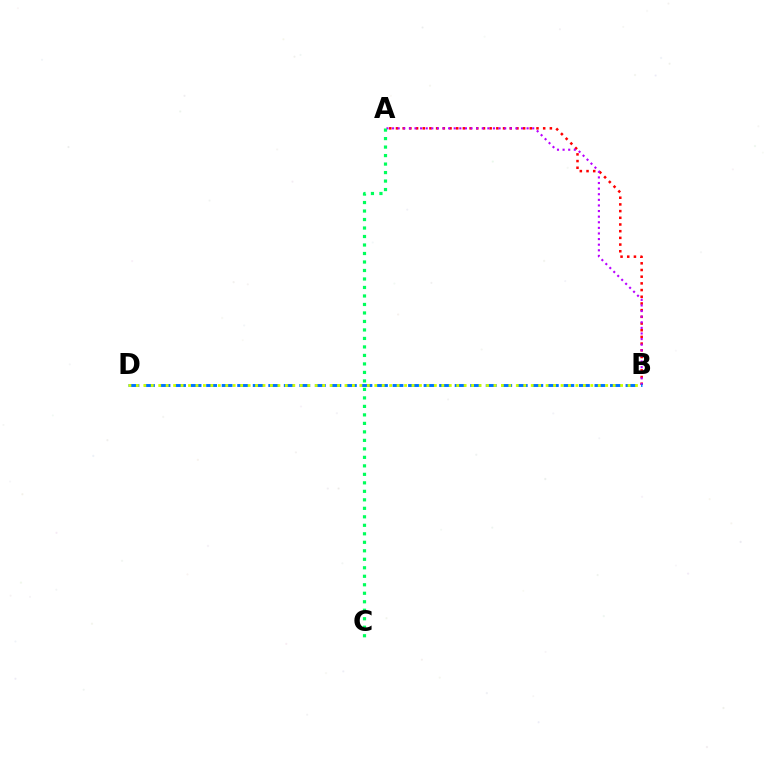{('A', 'B'): [{'color': '#ff0000', 'line_style': 'dotted', 'thickness': 1.82}, {'color': '#b900ff', 'line_style': 'dotted', 'thickness': 1.52}], ('A', 'C'): [{'color': '#00ff5c', 'line_style': 'dotted', 'thickness': 2.31}], ('B', 'D'): [{'color': '#0074ff', 'line_style': 'dashed', 'thickness': 2.11}, {'color': '#d1ff00', 'line_style': 'dotted', 'thickness': 2.02}]}